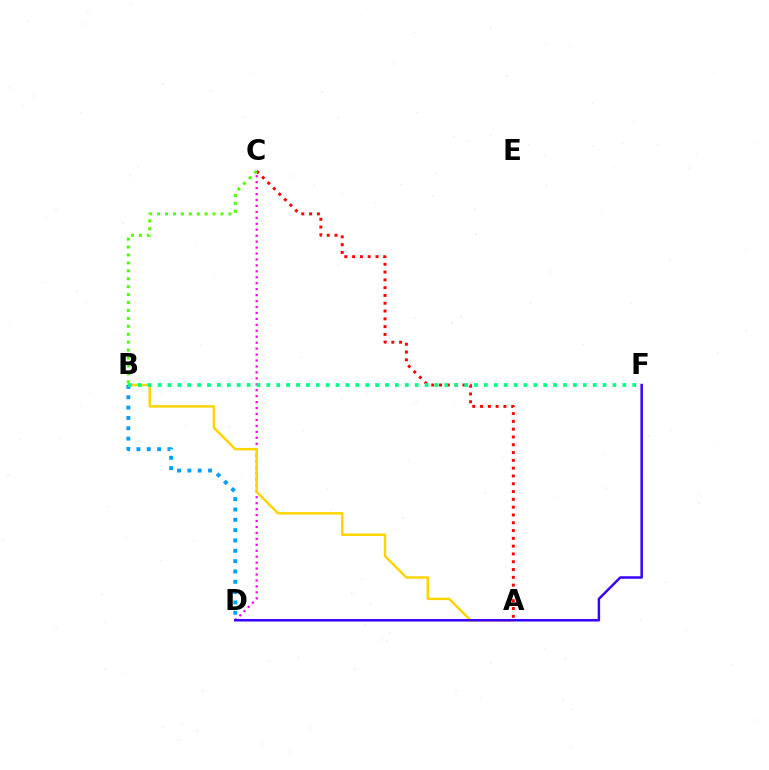{('C', 'D'): [{'color': '#ff00ed', 'line_style': 'dotted', 'thickness': 1.62}], ('A', 'B'): [{'color': '#ffd500', 'line_style': 'solid', 'thickness': 1.78}], ('B', 'D'): [{'color': '#009eff', 'line_style': 'dotted', 'thickness': 2.81}], ('A', 'C'): [{'color': '#ff0000', 'line_style': 'dotted', 'thickness': 2.12}], ('B', 'F'): [{'color': '#00ff86', 'line_style': 'dotted', 'thickness': 2.69}], ('B', 'C'): [{'color': '#4fff00', 'line_style': 'dotted', 'thickness': 2.15}], ('D', 'F'): [{'color': '#3700ff', 'line_style': 'solid', 'thickness': 1.78}]}